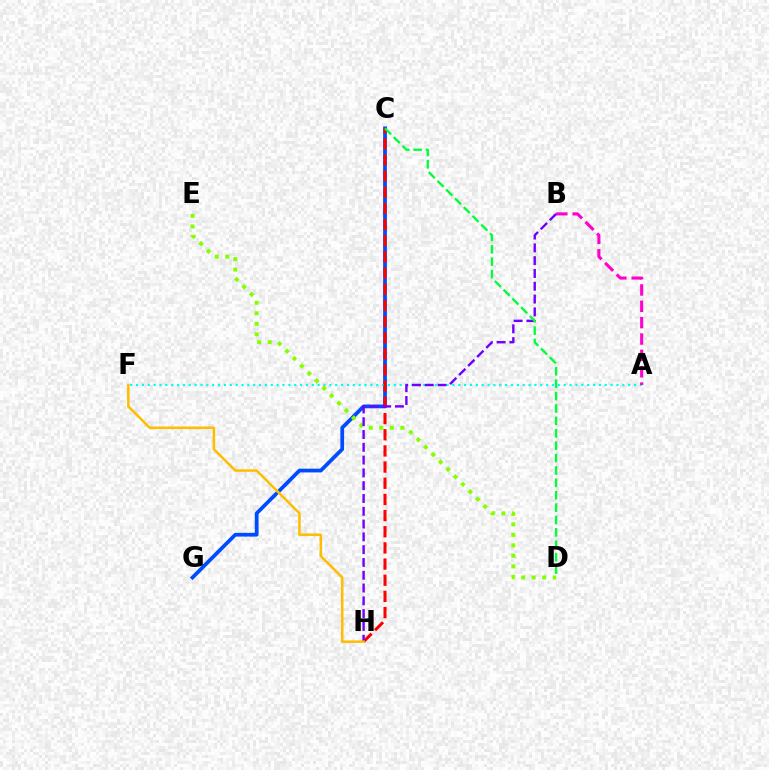{('C', 'G'): [{'color': '#004bff', 'line_style': 'solid', 'thickness': 2.7}], ('A', 'F'): [{'color': '#00fff6', 'line_style': 'dotted', 'thickness': 1.59}], ('A', 'B'): [{'color': '#ff00cf', 'line_style': 'dashed', 'thickness': 2.22}], ('D', 'E'): [{'color': '#84ff00', 'line_style': 'dotted', 'thickness': 2.85}], ('C', 'H'): [{'color': '#ff0000', 'line_style': 'dashed', 'thickness': 2.2}], ('B', 'H'): [{'color': '#7200ff', 'line_style': 'dashed', 'thickness': 1.74}], ('F', 'H'): [{'color': '#ffbd00', 'line_style': 'solid', 'thickness': 1.81}], ('C', 'D'): [{'color': '#00ff39', 'line_style': 'dashed', 'thickness': 1.68}]}